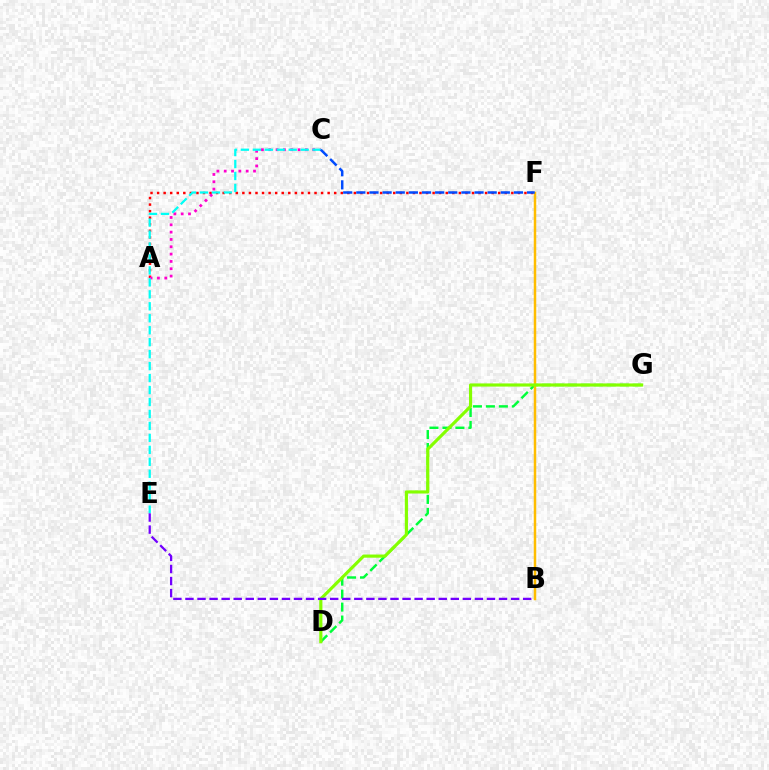{('A', 'F'): [{'color': '#ff0000', 'line_style': 'dotted', 'thickness': 1.78}], ('D', 'G'): [{'color': '#00ff39', 'line_style': 'dashed', 'thickness': 1.76}, {'color': '#84ff00', 'line_style': 'solid', 'thickness': 2.27}], ('B', 'F'): [{'color': '#ffbd00', 'line_style': 'solid', 'thickness': 1.79}], ('A', 'C'): [{'color': '#ff00cf', 'line_style': 'dotted', 'thickness': 1.99}], ('C', 'E'): [{'color': '#00fff6', 'line_style': 'dashed', 'thickness': 1.62}], ('B', 'E'): [{'color': '#7200ff', 'line_style': 'dashed', 'thickness': 1.64}], ('C', 'F'): [{'color': '#004bff', 'line_style': 'dashed', 'thickness': 1.78}]}